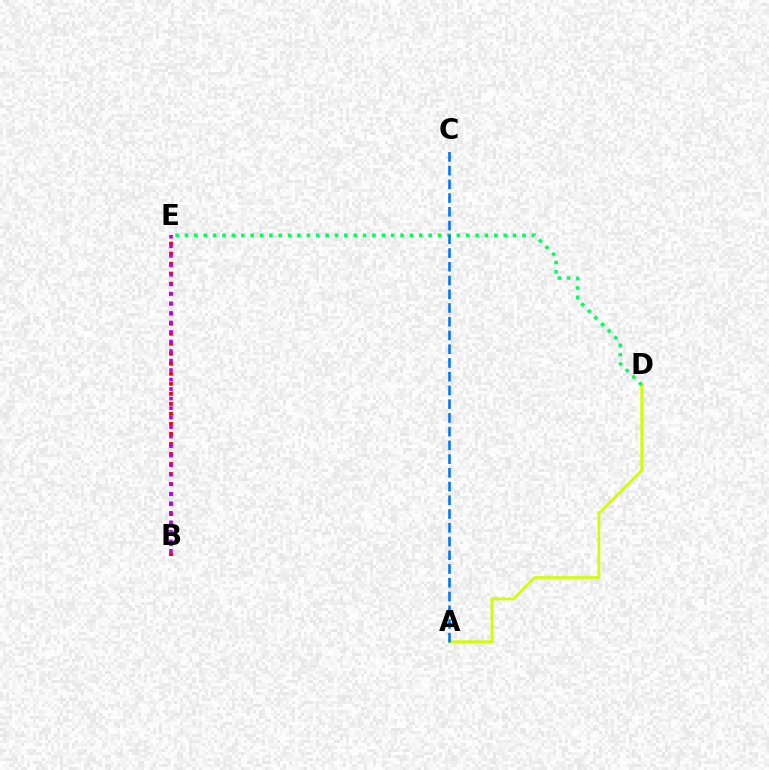{('B', 'E'): [{'color': '#ff0000', 'line_style': 'dotted', 'thickness': 2.72}, {'color': '#b900ff', 'line_style': 'dotted', 'thickness': 2.59}], ('A', 'D'): [{'color': '#d1ff00', 'line_style': 'solid', 'thickness': 1.92}], ('D', 'E'): [{'color': '#00ff5c', 'line_style': 'dotted', 'thickness': 2.55}], ('A', 'C'): [{'color': '#0074ff', 'line_style': 'dashed', 'thickness': 1.87}]}